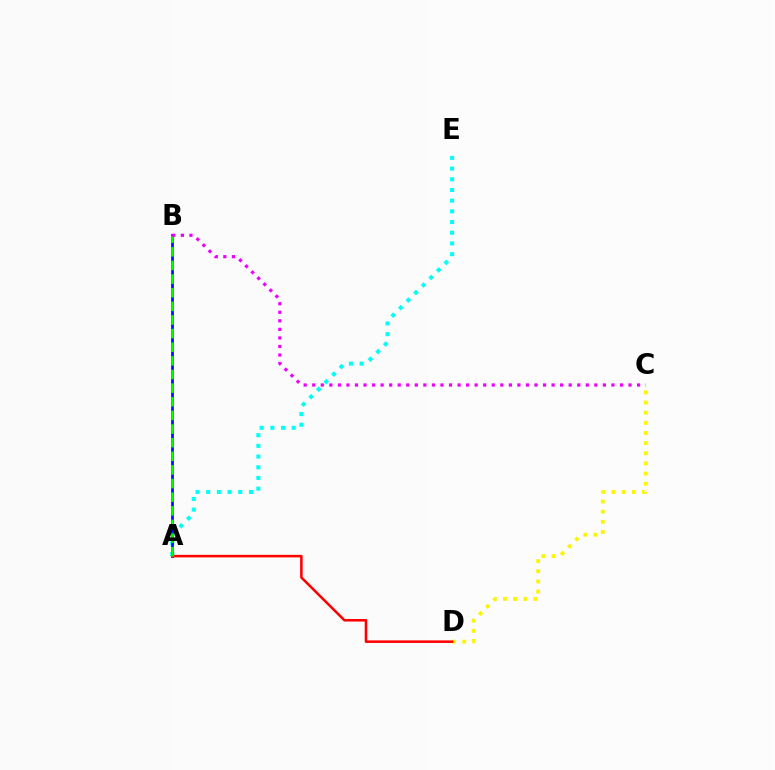{('A', 'E'): [{'color': '#00fff6', 'line_style': 'dotted', 'thickness': 2.91}], ('A', 'B'): [{'color': '#0010ff', 'line_style': 'solid', 'thickness': 1.97}, {'color': '#08ff00', 'line_style': 'dashed', 'thickness': 1.85}], ('C', 'D'): [{'color': '#fcf500', 'line_style': 'dotted', 'thickness': 2.76}], ('A', 'D'): [{'color': '#ff0000', 'line_style': 'solid', 'thickness': 1.83}], ('B', 'C'): [{'color': '#ee00ff', 'line_style': 'dotted', 'thickness': 2.32}]}